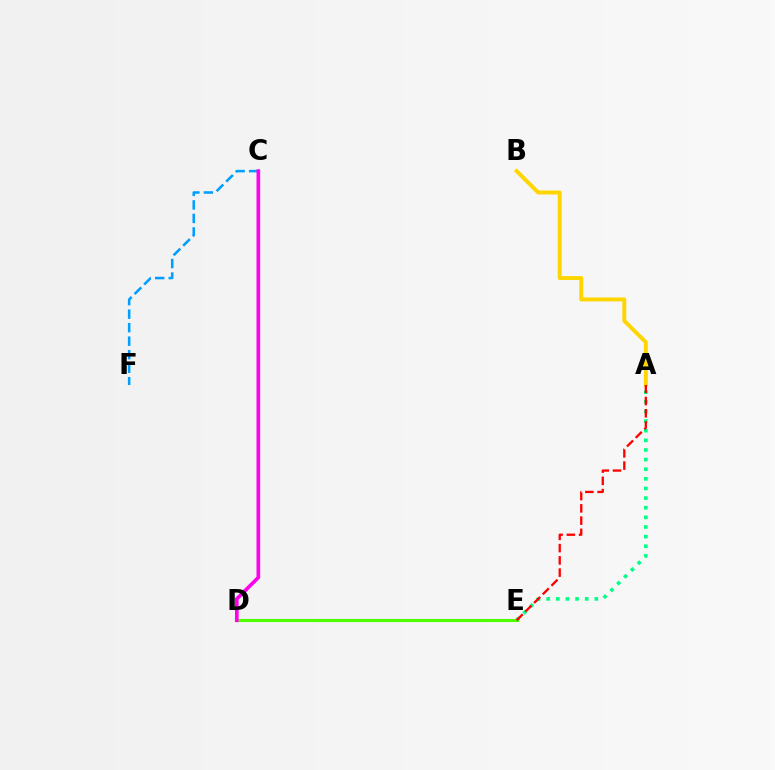{('D', 'E'): [{'color': '#3700ff', 'line_style': 'dotted', 'thickness': 1.95}, {'color': '#4fff00', 'line_style': 'solid', 'thickness': 2.24}], ('A', 'E'): [{'color': '#00ff86', 'line_style': 'dotted', 'thickness': 2.62}, {'color': '#ff0000', 'line_style': 'dashed', 'thickness': 1.67}], ('A', 'B'): [{'color': '#ffd500', 'line_style': 'solid', 'thickness': 2.84}], ('C', 'F'): [{'color': '#009eff', 'line_style': 'dashed', 'thickness': 1.84}], ('C', 'D'): [{'color': '#ff00ed', 'line_style': 'solid', 'thickness': 2.64}]}